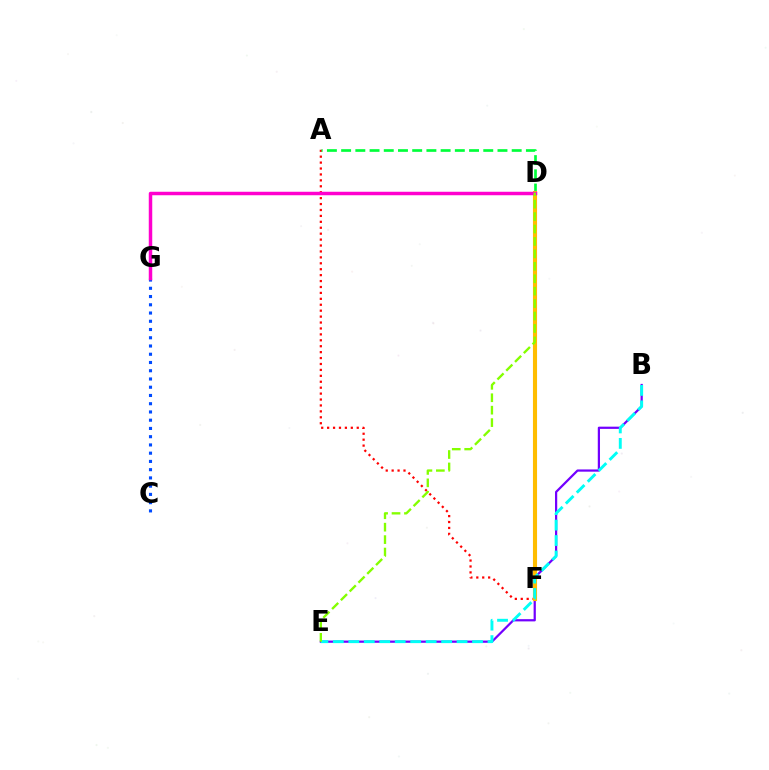{('A', 'F'): [{'color': '#ff0000', 'line_style': 'dotted', 'thickness': 1.61}], ('A', 'D'): [{'color': '#00ff39', 'line_style': 'dashed', 'thickness': 1.93}], ('B', 'E'): [{'color': '#7200ff', 'line_style': 'solid', 'thickness': 1.6}, {'color': '#00fff6', 'line_style': 'dashed', 'thickness': 2.1}], ('D', 'F'): [{'color': '#ffbd00', 'line_style': 'solid', 'thickness': 2.96}], ('C', 'G'): [{'color': '#004bff', 'line_style': 'dotted', 'thickness': 2.24}], ('D', 'G'): [{'color': '#ff00cf', 'line_style': 'solid', 'thickness': 2.5}], ('D', 'E'): [{'color': '#84ff00', 'line_style': 'dashed', 'thickness': 1.69}]}